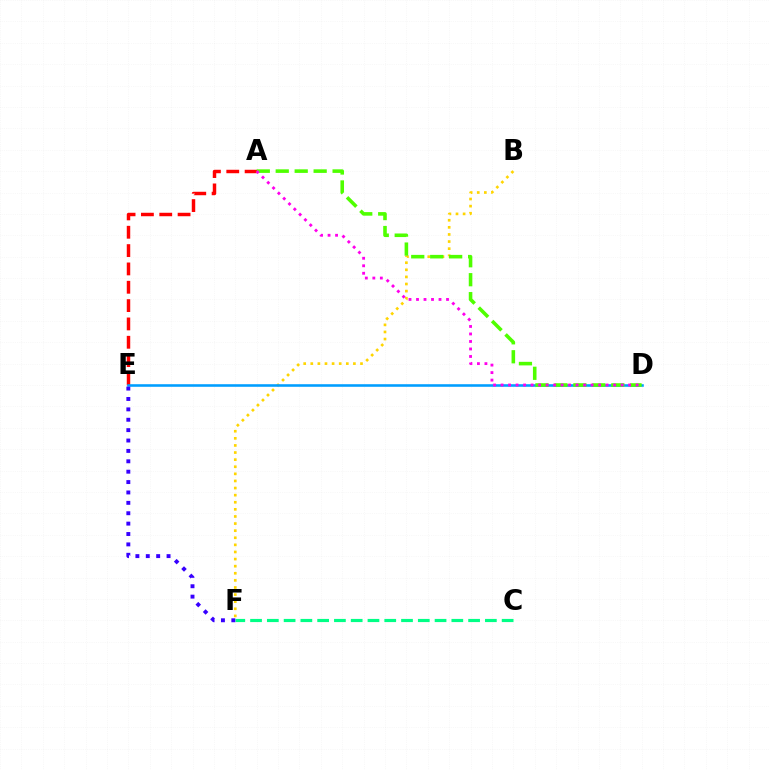{('A', 'E'): [{'color': '#ff0000', 'line_style': 'dashed', 'thickness': 2.49}], ('B', 'F'): [{'color': '#ffd500', 'line_style': 'dotted', 'thickness': 1.93}], ('D', 'E'): [{'color': '#009eff', 'line_style': 'solid', 'thickness': 1.86}], ('C', 'F'): [{'color': '#00ff86', 'line_style': 'dashed', 'thickness': 2.28}], ('A', 'D'): [{'color': '#4fff00', 'line_style': 'dashed', 'thickness': 2.58}, {'color': '#ff00ed', 'line_style': 'dotted', 'thickness': 2.04}], ('E', 'F'): [{'color': '#3700ff', 'line_style': 'dotted', 'thickness': 2.82}]}